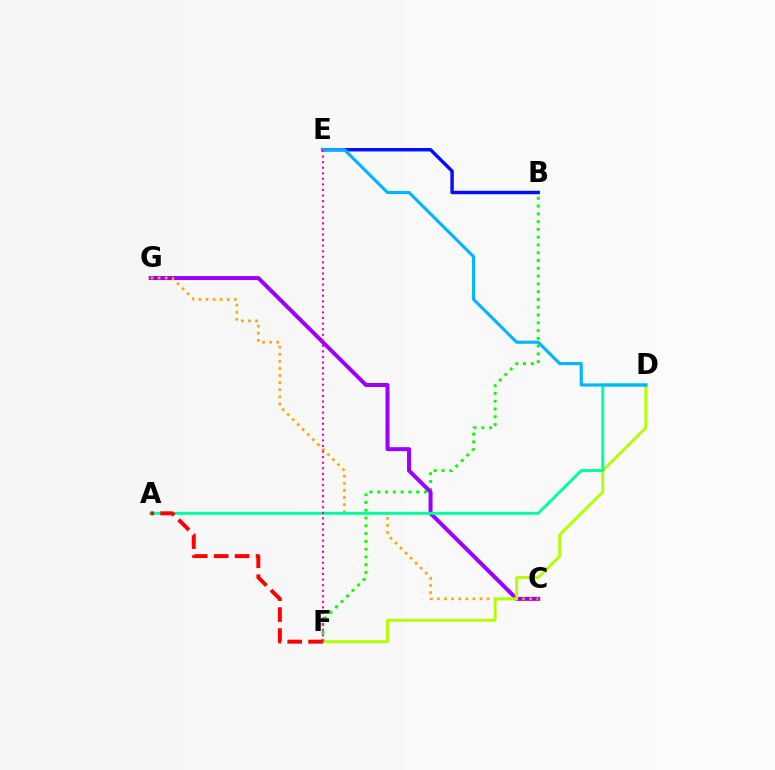{('B', 'F'): [{'color': '#08ff00', 'line_style': 'dotted', 'thickness': 2.11}], ('C', 'G'): [{'color': '#9b00ff', 'line_style': 'solid', 'thickness': 2.88}, {'color': '#ffa500', 'line_style': 'dotted', 'thickness': 1.93}], ('D', 'F'): [{'color': '#b3ff00', 'line_style': 'solid', 'thickness': 2.11}], ('A', 'D'): [{'color': '#00ff9d', 'line_style': 'solid', 'thickness': 2.12}], ('B', 'E'): [{'color': '#0010ff', 'line_style': 'solid', 'thickness': 2.47}], ('D', 'E'): [{'color': '#00b5ff', 'line_style': 'solid', 'thickness': 2.24}], ('A', 'F'): [{'color': '#ff0000', 'line_style': 'dashed', 'thickness': 2.84}], ('E', 'F'): [{'color': '#ff00bd', 'line_style': 'dotted', 'thickness': 1.51}]}